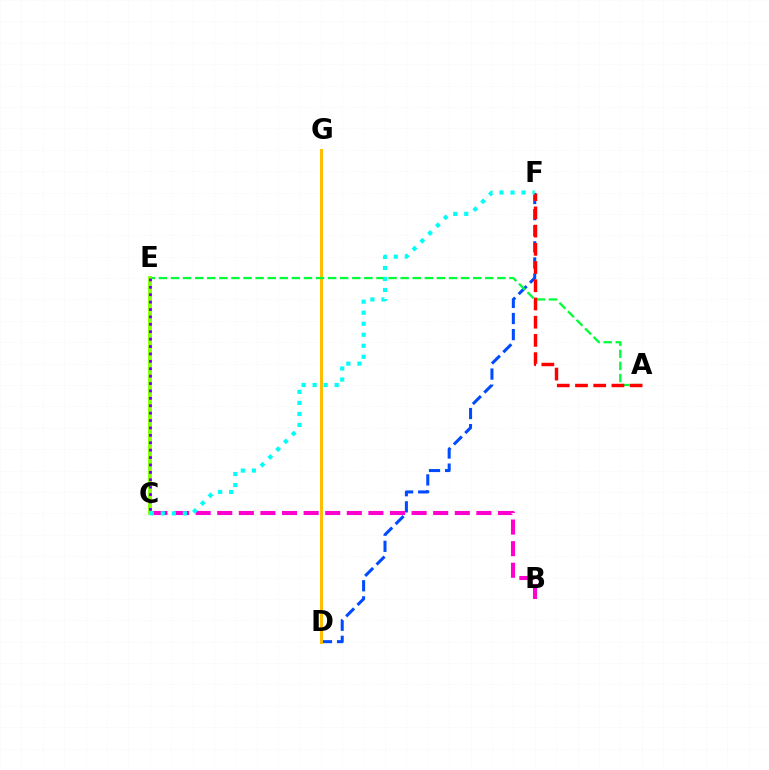{('D', 'F'): [{'color': '#004bff', 'line_style': 'dashed', 'thickness': 2.19}], ('D', 'G'): [{'color': '#ffbd00', 'line_style': 'solid', 'thickness': 2.13}], ('A', 'E'): [{'color': '#00ff39', 'line_style': 'dashed', 'thickness': 1.64}], ('A', 'F'): [{'color': '#ff0000', 'line_style': 'dashed', 'thickness': 2.47}], ('B', 'C'): [{'color': '#ff00cf', 'line_style': 'dashed', 'thickness': 2.93}], ('C', 'E'): [{'color': '#84ff00', 'line_style': 'solid', 'thickness': 2.77}, {'color': '#7200ff', 'line_style': 'dotted', 'thickness': 2.01}], ('C', 'F'): [{'color': '#00fff6', 'line_style': 'dotted', 'thickness': 3.0}]}